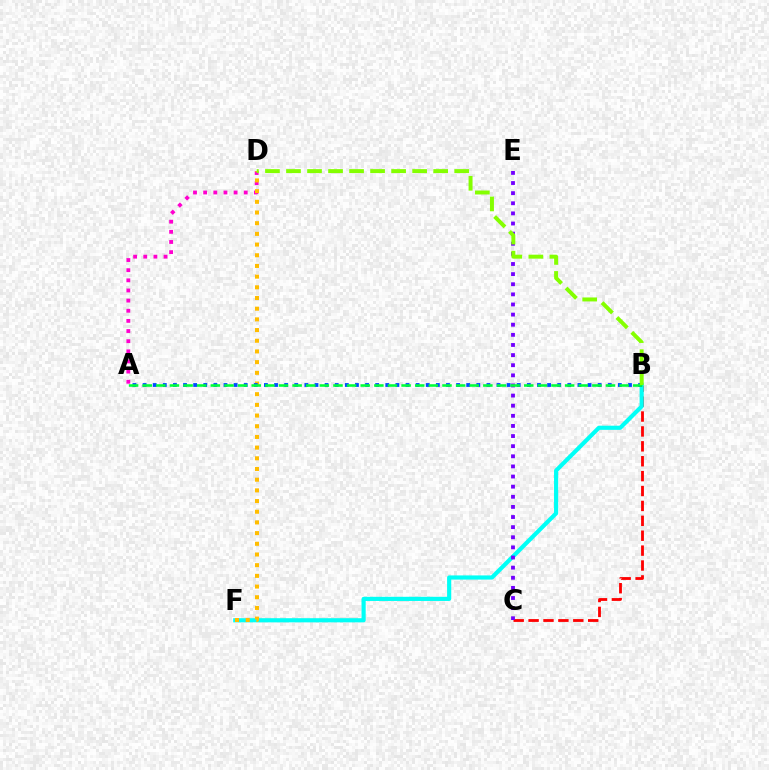{('B', 'C'): [{'color': '#ff0000', 'line_style': 'dashed', 'thickness': 2.02}], ('B', 'F'): [{'color': '#00fff6', 'line_style': 'solid', 'thickness': 2.99}], ('A', 'D'): [{'color': '#ff00cf', 'line_style': 'dotted', 'thickness': 2.76}], ('D', 'F'): [{'color': '#ffbd00', 'line_style': 'dotted', 'thickness': 2.9}], ('A', 'B'): [{'color': '#004bff', 'line_style': 'dotted', 'thickness': 2.75}, {'color': '#00ff39', 'line_style': 'dashed', 'thickness': 1.85}], ('C', 'E'): [{'color': '#7200ff', 'line_style': 'dotted', 'thickness': 2.75}], ('B', 'D'): [{'color': '#84ff00', 'line_style': 'dashed', 'thickness': 2.86}]}